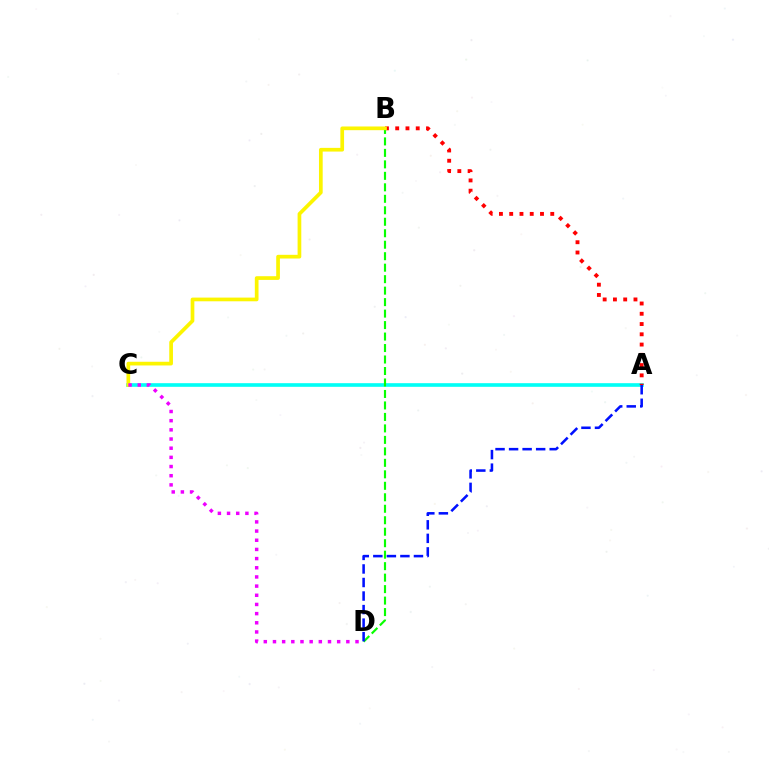{('A', 'C'): [{'color': '#00fff6', 'line_style': 'solid', 'thickness': 2.62}], ('A', 'B'): [{'color': '#ff0000', 'line_style': 'dotted', 'thickness': 2.79}], ('B', 'D'): [{'color': '#08ff00', 'line_style': 'dashed', 'thickness': 1.56}], ('B', 'C'): [{'color': '#fcf500', 'line_style': 'solid', 'thickness': 2.66}], ('A', 'D'): [{'color': '#0010ff', 'line_style': 'dashed', 'thickness': 1.84}], ('C', 'D'): [{'color': '#ee00ff', 'line_style': 'dotted', 'thickness': 2.49}]}